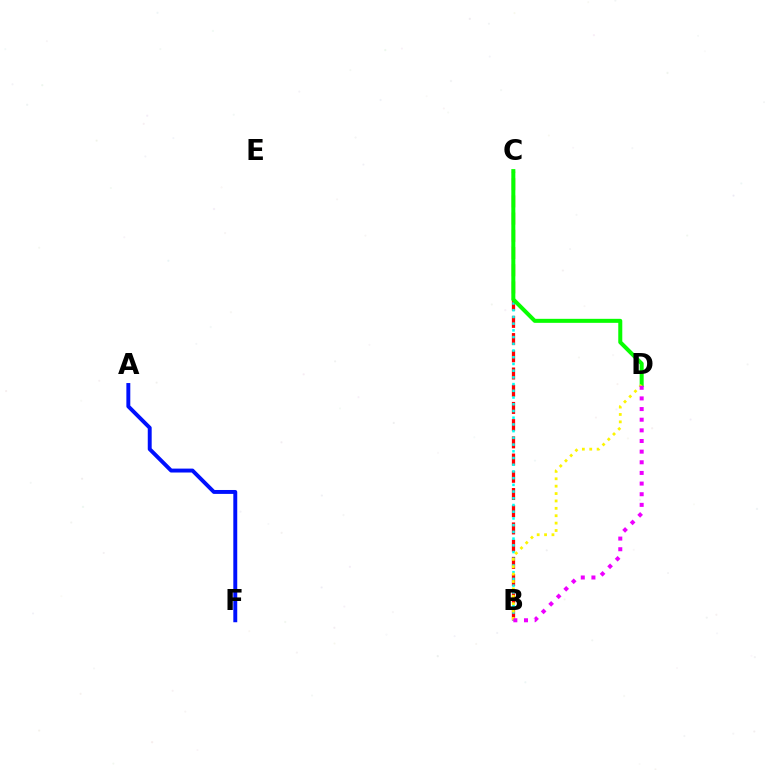{('B', 'C'): [{'color': '#ff0000', 'line_style': 'dashed', 'thickness': 2.34}, {'color': '#00fff6', 'line_style': 'dotted', 'thickness': 1.83}], ('C', 'D'): [{'color': '#08ff00', 'line_style': 'solid', 'thickness': 2.89}], ('B', 'D'): [{'color': '#fcf500', 'line_style': 'dotted', 'thickness': 2.01}, {'color': '#ee00ff', 'line_style': 'dotted', 'thickness': 2.89}], ('A', 'F'): [{'color': '#0010ff', 'line_style': 'solid', 'thickness': 2.82}]}